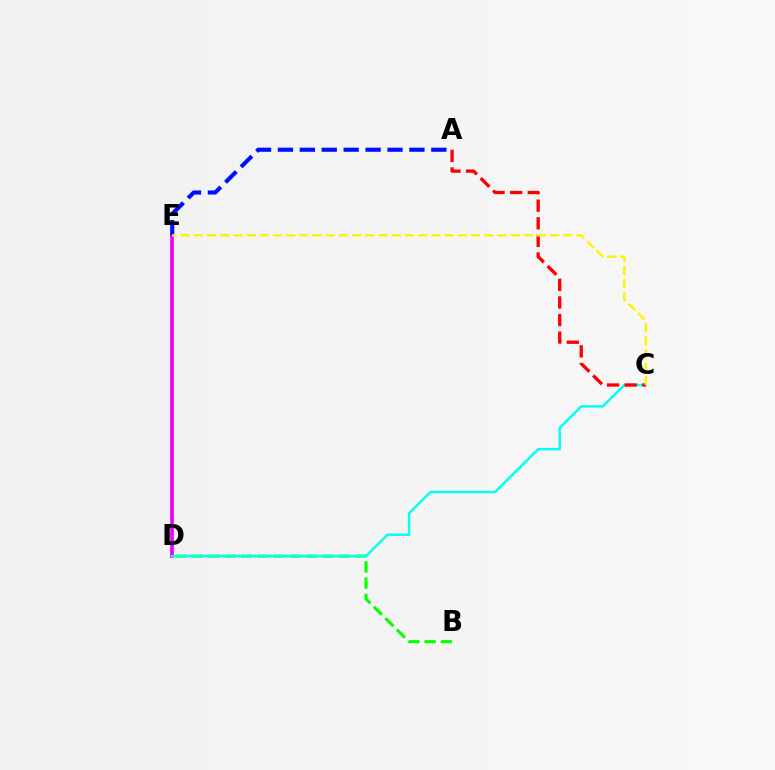{('D', 'E'): [{'color': '#ee00ff', 'line_style': 'solid', 'thickness': 2.65}], ('A', 'E'): [{'color': '#0010ff', 'line_style': 'dashed', 'thickness': 2.98}], ('B', 'D'): [{'color': '#08ff00', 'line_style': 'dashed', 'thickness': 2.21}], ('C', 'D'): [{'color': '#00fff6', 'line_style': 'solid', 'thickness': 1.76}], ('A', 'C'): [{'color': '#ff0000', 'line_style': 'dashed', 'thickness': 2.39}], ('C', 'E'): [{'color': '#fcf500', 'line_style': 'dashed', 'thickness': 1.79}]}